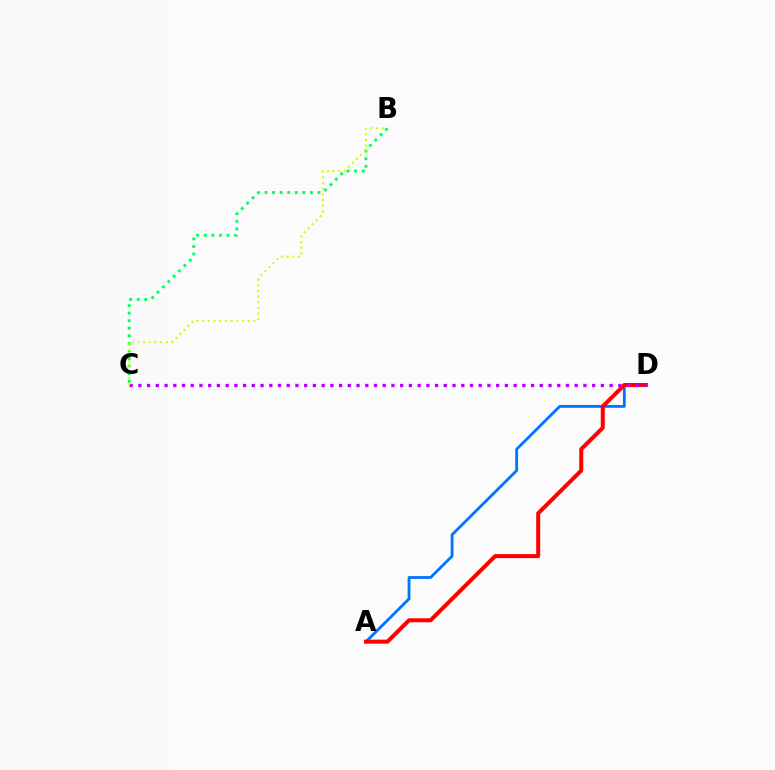{('B', 'C'): [{'color': '#00ff5c', 'line_style': 'dotted', 'thickness': 2.06}, {'color': '#d1ff00', 'line_style': 'dotted', 'thickness': 1.54}], ('A', 'D'): [{'color': '#0074ff', 'line_style': 'solid', 'thickness': 2.03}, {'color': '#ff0000', 'line_style': 'solid', 'thickness': 2.89}], ('C', 'D'): [{'color': '#b900ff', 'line_style': 'dotted', 'thickness': 2.37}]}